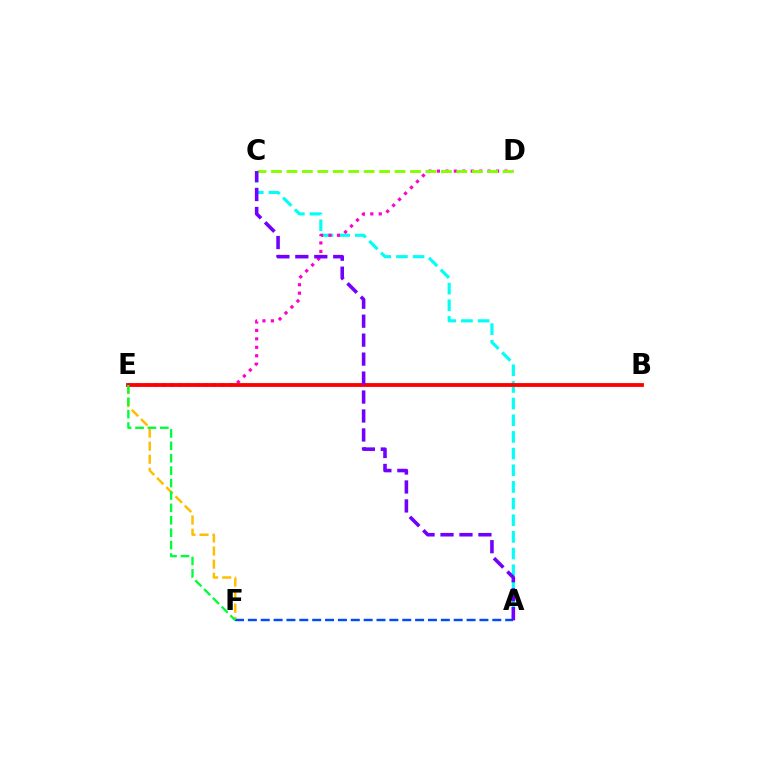{('A', 'C'): [{'color': '#00fff6', 'line_style': 'dashed', 'thickness': 2.26}, {'color': '#7200ff', 'line_style': 'dashed', 'thickness': 2.58}], ('E', 'F'): [{'color': '#ffbd00', 'line_style': 'dashed', 'thickness': 1.78}, {'color': '#00ff39', 'line_style': 'dashed', 'thickness': 1.69}], ('D', 'E'): [{'color': '#ff00cf', 'line_style': 'dotted', 'thickness': 2.29}], ('C', 'D'): [{'color': '#84ff00', 'line_style': 'dashed', 'thickness': 2.1}], ('B', 'E'): [{'color': '#ff0000', 'line_style': 'solid', 'thickness': 2.76}], ('A', 'F'): [{'color': '#004bff', 'line_style': 'dashed', 'thickness': 1.75}]}